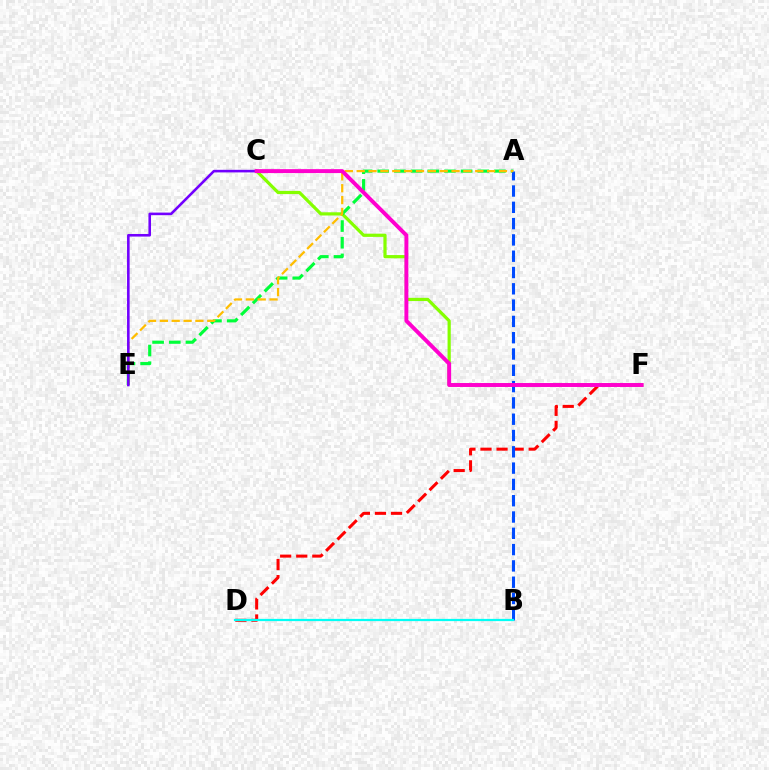{('D', 'F'): [{'color': '#ff0000', 'line_style': 'dashed', 'thickness': 2.18}], ('C', 'F'): [{'color': '#84ff00', 'line_style': 'solid', 'thickness': 2.31}, {'color': '#ff00cf', 'line_style': 'solid', 'thickness': 2.83}], ('A', 'E'): [{'color': '#00ff39', 'line_style': 'dashed', 'thickness': 2.27}, {'color': '#ffbd00', 'line_style': 'dashed', 'thickness': 1.61}], ('A', 'B'): [{'color': '#004bff', 'line_style': 'dashed', 'thickness': 2.21}], ('C', 'E'): [{'color': '#7200ff', 'line_style': 'solid', 'thickness': 1.87}], ('B', 'D'): [{'color': '#00fff6', 'line_style': 'solid', 'thickness': 1.61}]}